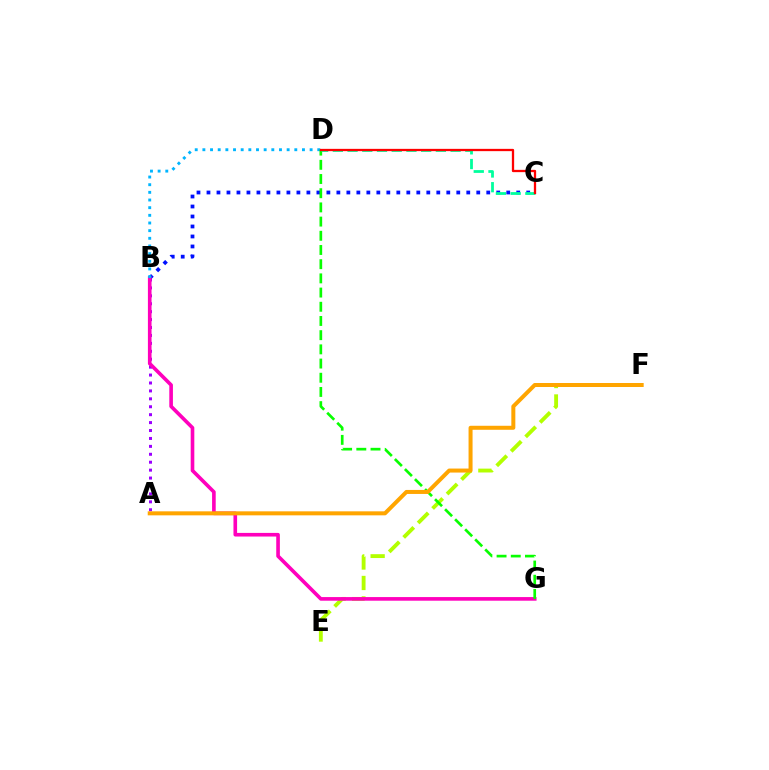{('E', 'F'): [{'color': '#b3ff00', 'line_style': 'dashed', 'thickness': 2.78}], ('A', 'B'): [{'color': '#9b00ff', 'line_style': 'dotted', 'thickness': 2.15}], ('B', 'C'): [{'color': '#0010ff', 'line_style': 'dotted', 'thickness': 2.71}], ('B', 'G'): [{'color': '#ff00bd', 'line_style': 'solid', 'thickness': 2.61}], ('B', 'D'): [{'color': '#00b5ff', 'line_style': 'dotted', 'thickness': 2.08}], ('D', 'G'): [{'color': '#08ff00', 'line_style': 'dashed', 'thickness': 1.93}], ('C', 'D'): [{'color': '#00ff9d', 'line_style': 'dashed', 'thickness': 2.0}, {'color': '#ff0000', 'line_style': 'solid', 'thickness': 1.65}], ('A', 'F'): [{'color': '#ffa500', 'line_style': 'solid', 'thickness': 2.88}]}